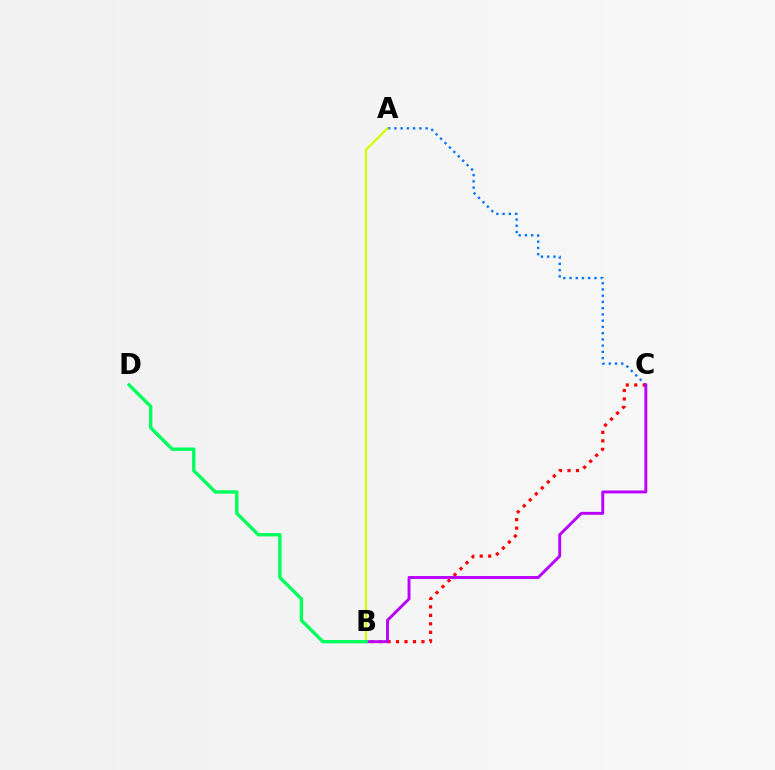{('A', 'C'): [{'color': '#0074ff', 'line_style': 'dotted', 'thickness': 1.7}], ('B', 'C'): [{'color': '#ff0000', 'line_style': 'dotted', 'thickness': 2.3}, {'color': '#b900ff', 'line_style': 'solid', 'thickness': 2.09}], ('A', 'B'): [{'color': '#d1ff00', 'line_style': 'solid', 'thickness': 1.61}], ('B', 'D'): [{'color': '#00ff5c', 'line_style': 'solid', 'thickness': 2.42}]}